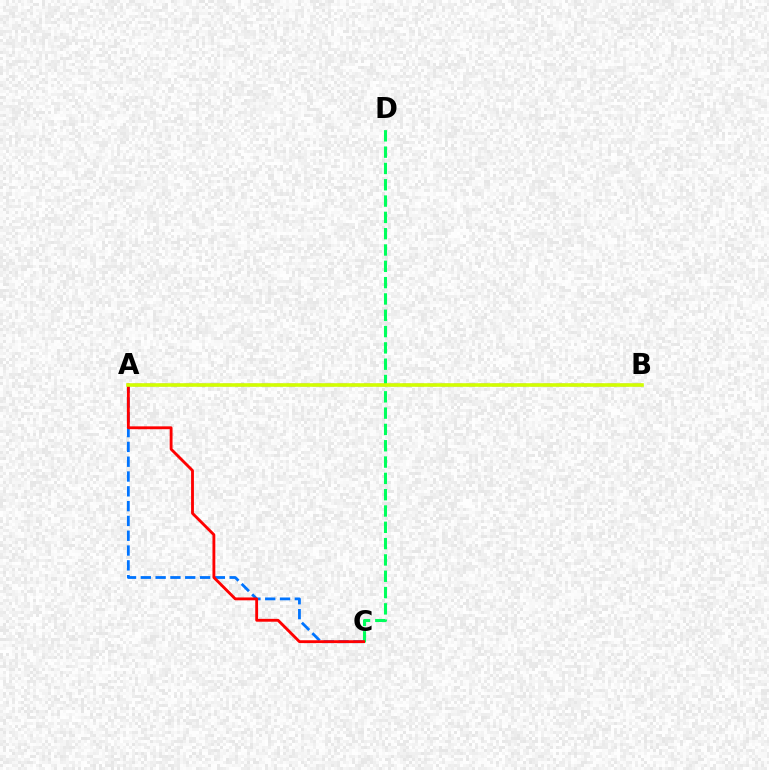{('A', 'C'): [{'color': '#0074ff', 'line_style': 'dashed', 'thickness': 2.01}, {'color': '#ff0000', 'line_style': 'solid', 'thickness': 2.05}], ('C', 'D'): [{'color': '#00ff5c', 'line_style': 'dashed', 'thickness': 2.22}], ('A', 'B'): [{'color': '#b900ff', 'line_style': 'dashed', 'thickness': 1.74}, {'color': '#d1ff00', 'line_style': 'solid', 'thickness': 2.58}]}